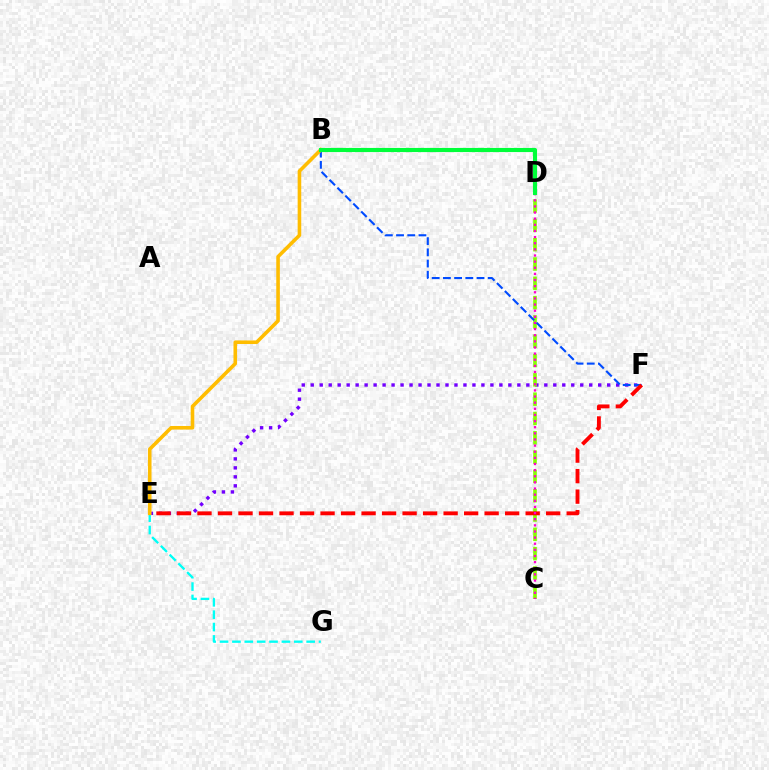{('E', 'F'): [{'color': '#7200ff', 'line_style': 'dotted', 'thickness': 2.44}, {'color': '#ff0000', 'line_style': 'dashed', 'thickness': 2.79}], ('C', 'D'): [{'color': '#84ff00', 'line_style': 'dashed', 'thickness': 2.62}, {'color': '#ff00cf', 'line_style': 'dotted', 'thickness': 1.67}], ('B', 'F'): [{'color': '#004bff', 'line_style': 'dashed', 'thickness': 1.52}], ('E', 'G'): [{'color': '#00fff6', 'line_style': 'dashed', 'thickness': 1.68}], ('B', 'E'): [{'color': '#ffbd00', 'line_style': 'solid', 'thickness': 2.58}], ('B', 'D'): [{'color': '#00ff39', 'line_style': 'solid', 'thickness': 2.98}]}